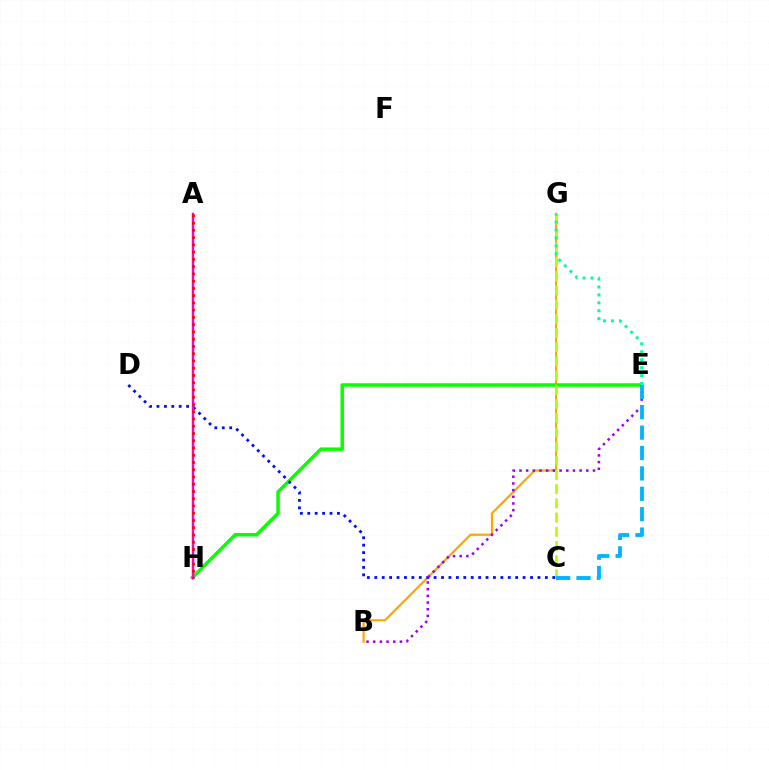{('B', 'G'): [{'color': '#ffa500', 'line_style': 'solid', 'thickness': 1.57}], ('E', 'H'): [{'color': '#08ff00', 'line_style': 'solid', 'thickness': 2.52}], ('C', 'D'): [{'color': '#0010ff', 'line_style': 'dotted', 'thickness': 2.01}], ('B', 'E'): [{'color': '#9b00ff', 'line_style': 'dotted', 'thickness': 1.82}], ('C', 'G'): [{'color': '#b3ff00', 'line_style': 'dashed', 'thickness': 1.93}], ('A', 'H'): [{'color': '#ff00bd', 'line_style': 'solid', 'thickness': 1.76}, {'color': '#ff0000', 'line_style': 'dotted', 'thickness': 1.97}], ('C', 'E'): [{'color': '#00b5ff', 'line_style': 'dashed', 'thickness': 2.77}], ('E', 'G'): [{'color': '#00ff9d', 'line_style': 'dotted', 'thickness': 2.15}]}